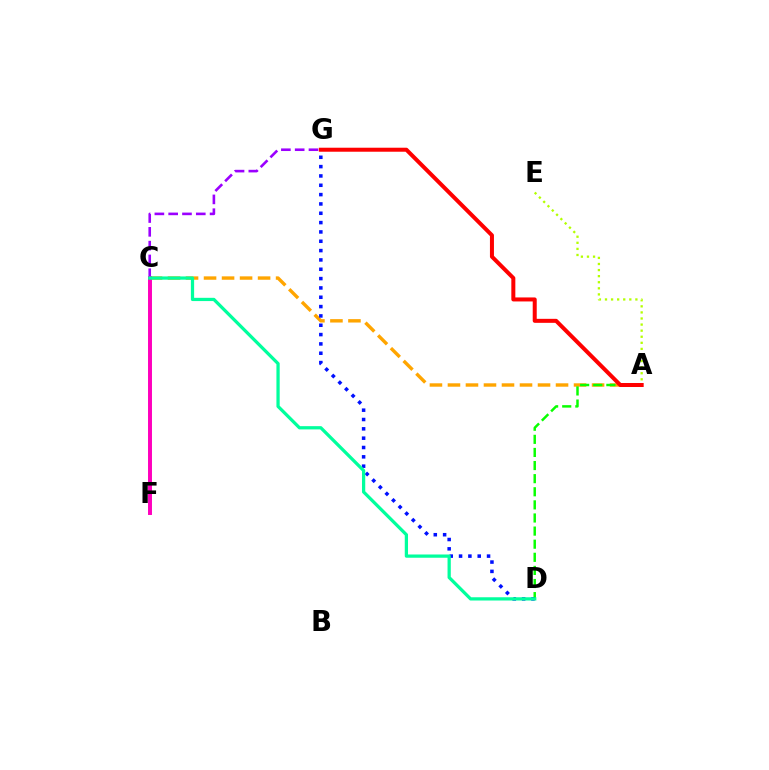{('A', 'C'): [{'color': '#ffa500', 'line_style': 'dashed', 'thickness': 2.45}], ('C', 'F'): [{'color': '#00b5ff', 'line_style': 'dashed', 'thickness': 1.77}, {'color': '#ff00bd', 'line_style': 'solid', 'thickness': 2.84}], ('A', 'E'): [{'color': '#b3ff00', 'line_style': 'dotted', 'thickness': 1.65}], ('C', 'G'): [{'color': '#9b00ff', 'line_style': 'dashed', 'thickness': 1.87}], ('A', 'D'): [{'color': '#08ff00', 'line_style': 'dashed', 'thickness': 1.78}], ('D', 'G'): [{'color': '#0010ff', 'line_style': 'dotted', 'thickness': 2.54}], ('A', 'G'): [{'color': '#ff0000', 'line_style': 'solid', 'thickness': 2.88}], ('C', 'D'): [{'color': '#00ff9d', 'line_style': 'solid', 'thickness': 2.34}]}